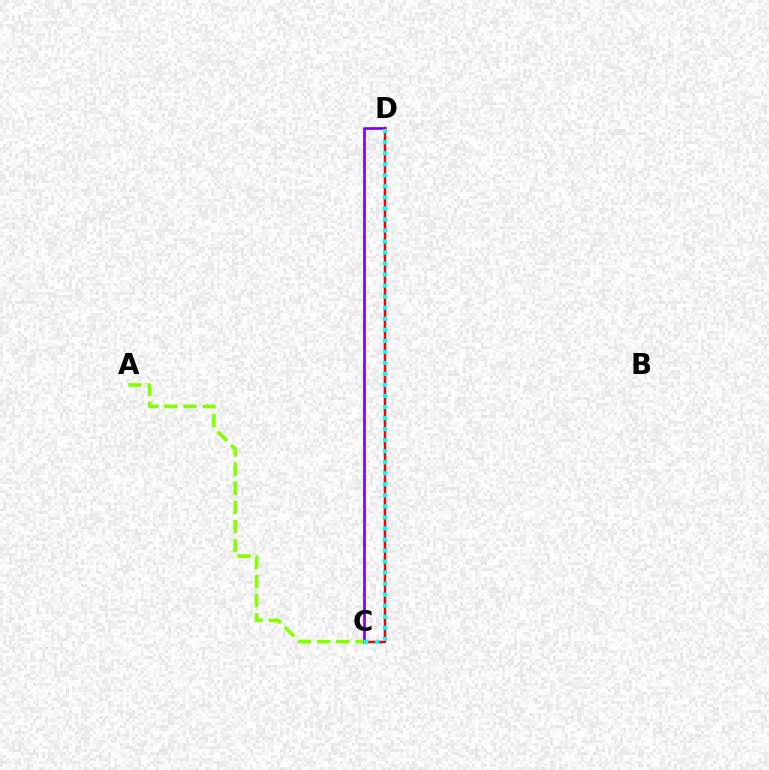{('C', 'D'): [{'color': '#7200ff', 'line_style': 'solid', 'thickness': 1.9}, {'color': '#ff0000', 'line_style': 'solid', 'thickness': 1.78}, {'color': '#00fff6', 'line_style': 'dotted', 'thickness': 3.0}], ('A', 'C'): [{'color': '#84ff00', 'line_style': 'dashed', 'thickness': 2.6}]}